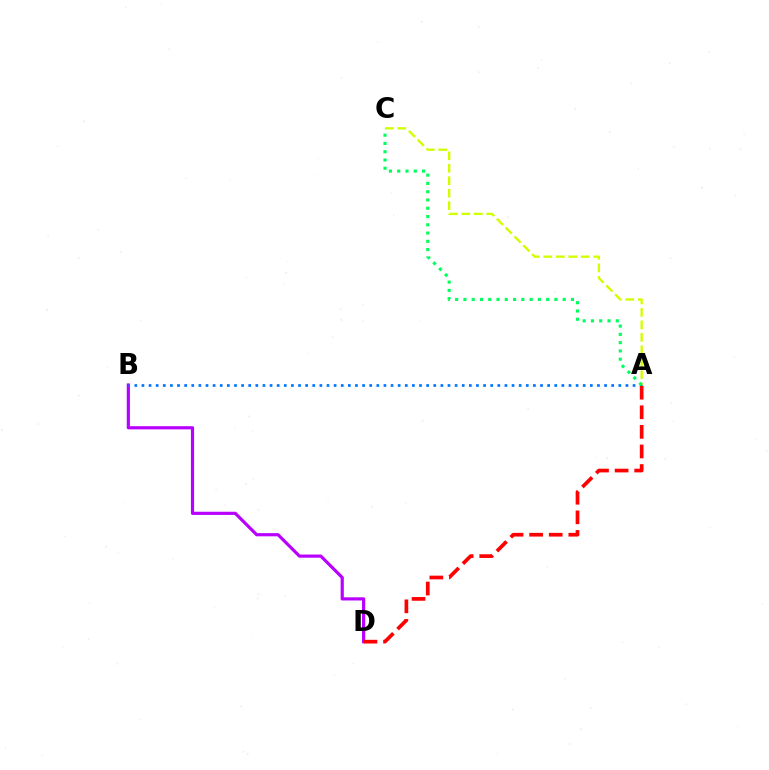{('B', 'D'): [{'color': '#b900ff', 'line_style': 'solid', 'thickness': 2.29}], ('A', 'B'): [{'color': '#0074ff', 'line_style': 'dotted', 'thickness': 1.93}], ('A', 'C'): [{'color': '#d1ff00', 'line_style': 'dashed', 'thickness': 1.69}, {'color': '#00ff5c', 'line_style': 'dotted', 'thickness': 2.25}], ('A', 'D'): [{'color': '#ff0000', 'line_style': 'dashed', 'thickness': 2.66}]}